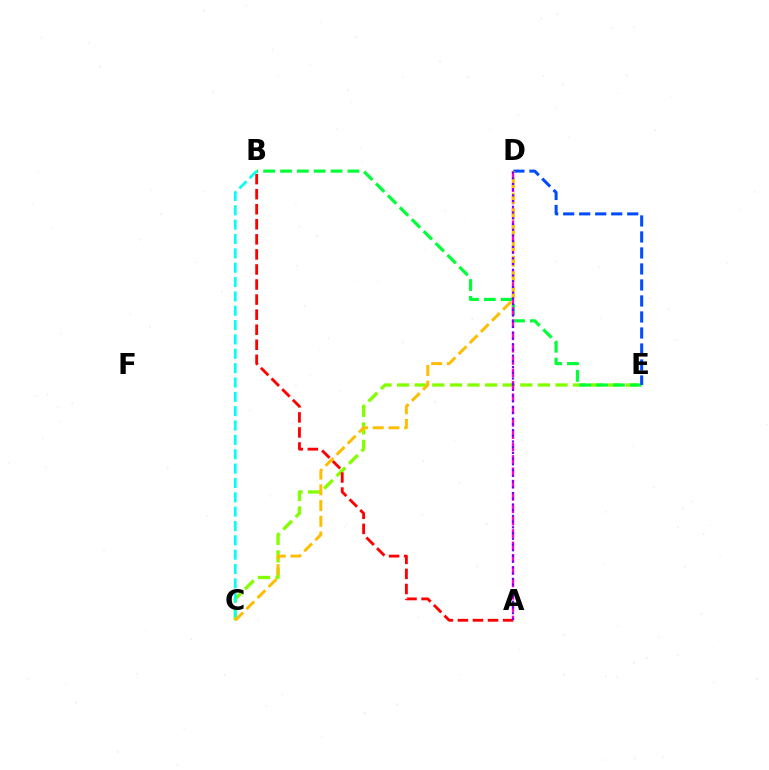{('C', 'E'): [{'color': '#84ff00', 'line_style': 'dashed', 'thickness': 2.39}], ('A', 'B'): [{'color': '#ff0000', 'line_style': 'dashed', 'thickness': 2.05}], ('B', 'E'): [{'color': '#00ff39', 'line_style': 'dashed', 'thickness': 2.29}], ('A', 'D'): [{'color': '#ff00cf', 'line_style': 'dashed', 'thickness': 1.68}, {'color': '#7200ff', 'line_style': 'dotted', 'thickness': 1.56}], ('B', 'C'): [{'color': '#00fff6', 'line_style': 'dashed', 'thickness': 1.95}], ('D', 'E'): [{'color': '#004bff', 'line_style': 'dashed', 'thickness': 2.17}], ('C', 'D'): [{'color': '#ffbd00', 'line_style': 'dashed', 'thickness': 2.14}]}